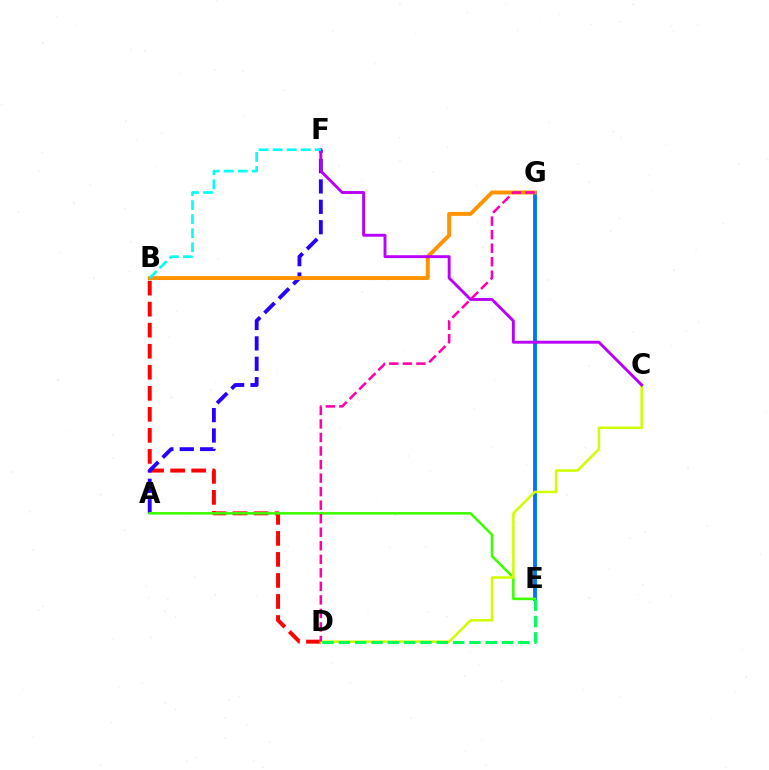{('B', 'D'): [{'color': '#ff0000', 'line_style': 'dashed', 'thickness': 2.86}], ('A', 'F'): [{'color': '#2500ff', 'line_style': 'dashed', 'thickness': 2.77}], ('E', 'G'): [{'color': '#0074ff', 'line_style': 'solid', 'thickness': 2.78}], ('B', 'G'): [{'color': '#ff9400', 'line_style': 'solid', 'thickness': 2.84}], ('A', 'E'): [{'color': '#3dff00', 'line_style': 'solid', 'thickness': 1.84}], ('C', 'D'): [{'color': '#d1ff00', 'line_style': 'solid', 'thickness': 1.82}], ('D', 'E'): [{'color': '#00ff5c', 'line_style': 'dashed', 'thickness': 2.22}], ('C', 'F'): [{'color': '#b900ff', 'line_style': 'solid', 'thickness': 2.1}], ('B', 'F'): [{'color': '#00fff6', 'line_style': 'dashed', 'thickness': 1.91}], ('D', 'G'): [{'color': '#ff00ac', 'line_style': 'dashed', 'thickness': 1.84}]}